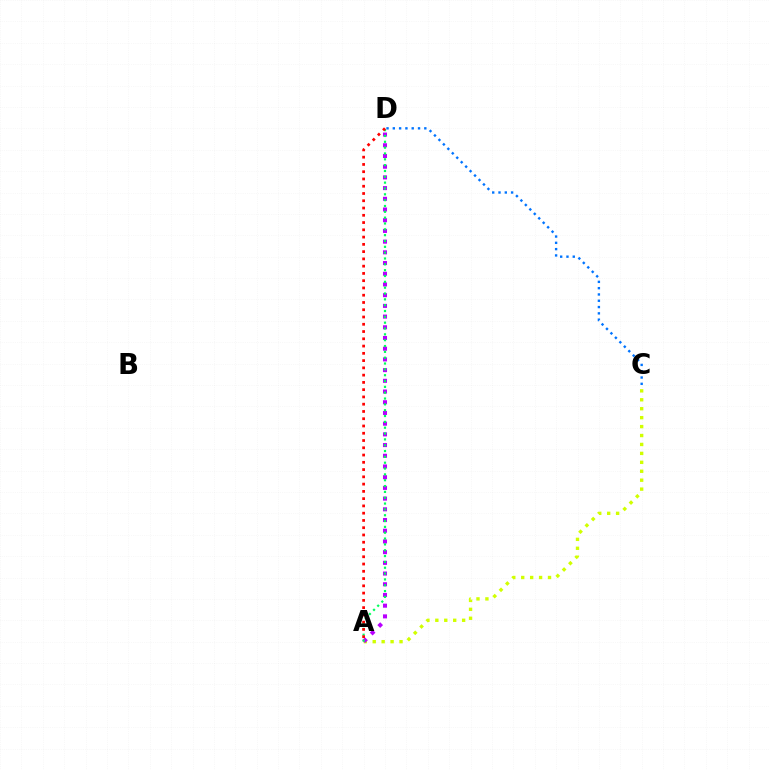{('A', 'C'): [{'color': '#d1ff00', 'line_style': 'dotted', 'thickness': 2.43}], ('C', 'D'): [{'color': '#0074ff', 'line_style': 'dotted', 'thickness': 1.71}], ('A', 'D'): [{'color': '#b900ff', 'line_style': 'dotted', 'thickness': 2.91}, {'color': '#00ff5c', 'line_style': 'dotted', 'thickness': 1.59}, {'color': '#ff0000', 'line_style': 'dotted', 'thickness': 1.97}]}